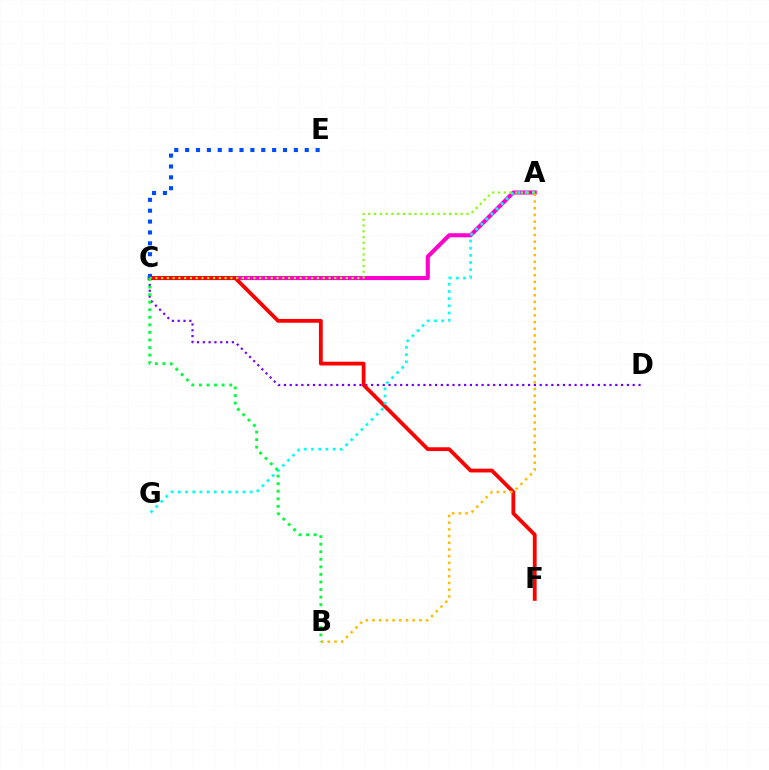{('A', 'C'): [{'color': '#ff00cf', 'line_style': 'solid', 'thickness': 2.94}, {'color': '#84ff00', 'line_style': 'dotted', 'thickness': 1.57}], ('C', 'D'): [{'color': '#7200ff', 'line_style': 'dotted', 'thickness': 1.58}], ('C', 'F'): [{'color': '#ff0000', 'line_style': 'solid', 'thickness': 2.73}], ('C', 'E'): [{'color': '#004bff', 'line_style': 'dotted', 'thickness': 2.95}], ('A', 'G'): [{'color': '#00fff6', 'line_style': 'dotted', 'thickness': 1.95}], ('A', 'B'): [{'color': '#ffbd00', 'line_style': 'dotted', 'thickness': 1.82}], ('B', 'C'): [{'color': '#00ff39', 'line_style': 'dotted', 'thickness': 2.05}]}